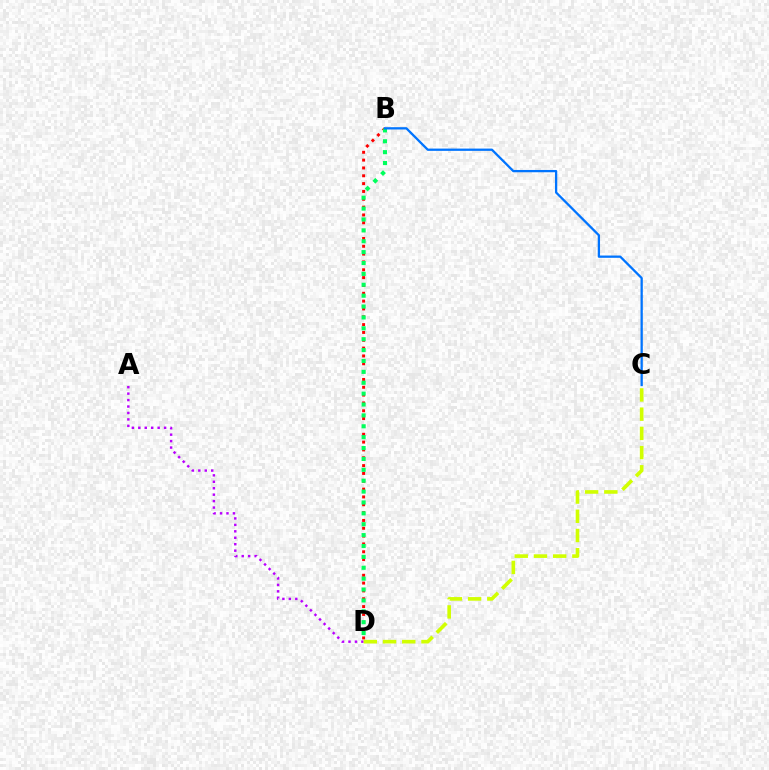{('B', 'D'): [{'color': '#ff0000', 'line_style': 'dotted', 'thickness': 2.13}, {'color': '#00ff5c', 'line_style': 'dotted', 'thickness': 2.96}], ('A', 'D'): [{'color': '#b900ff', 'line_style': 'dotted', 'thickness': 1.75}], ('C', 'D'): [{'color': '#d1ff00', 'line_style': 'dashed', 'thickness': 2.61}], ('B', 'C'): [{'color': '#0074ff', 'line_style': 'solid', 'thickness': 1.65}]}